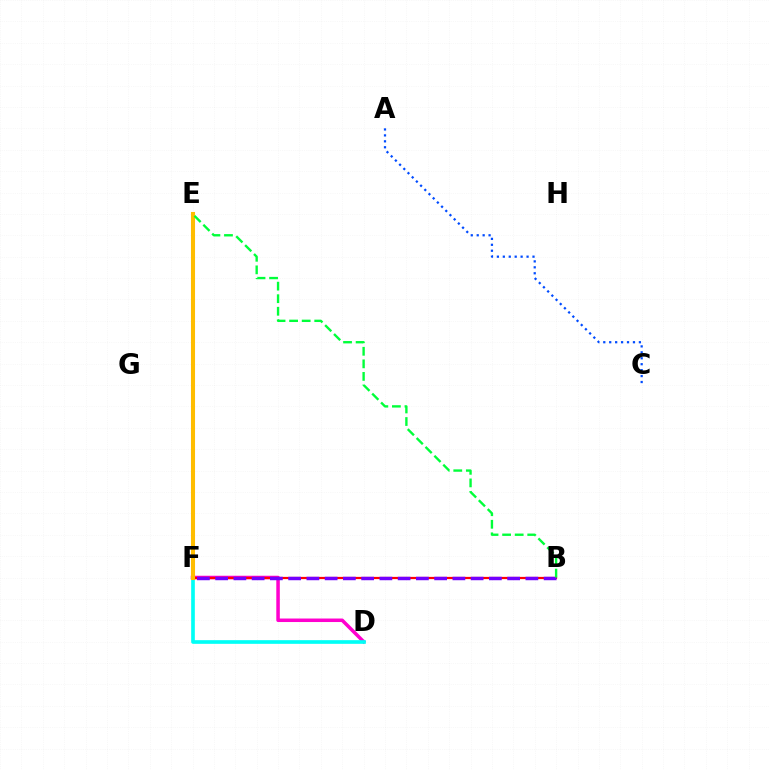{('A', 'C'): [{'color': '#004bff', 'line_style': 'dotted', 'thickness': 1.61}], ('D', 'F'): [{'color': '#ff00cf', 'line_style': 'solid', 'thickness': 2.53}, {'color': '#00fff6', 'line_style': 'solid', 'thickness': 2.64}], ('B', 'F'): [{'color': '#ff0000', 'line_style': 'solid', 'thickness': 1.6}, {'color': '#7200ff', 'line_style': 'dashed', 'thickness': 2.48}], ('E', 'F'): [{'color': '#84ff00', 'line_style': 'solid', 'thickness': 1.86}, {'color': '#ffbd00', 'line_style': 'solid', 'thickness': 2.93}], ('B', 'E'): [{'color': '#00ff39', 'line_style': 'dashed', 'thickness': 1.71}]}